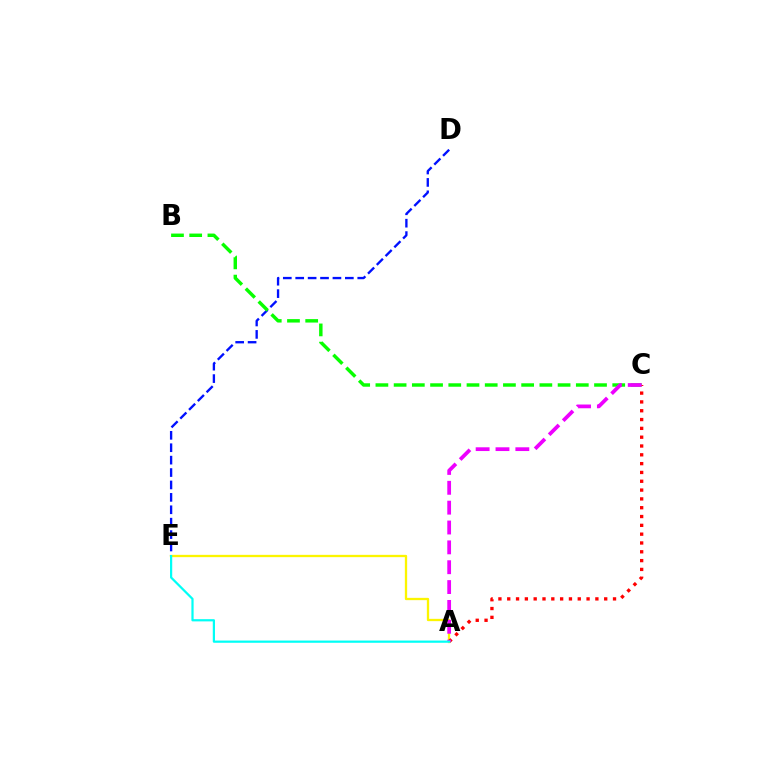{('D', 'E'): [{'color': '#0010ff', 'line_style': 'dashed', 'thickness': 1.69}], ('B', 'C'): [{'color': '#08ff00', 'line_style': 'dashed', 'thickness': 2.48}], ('A', 'E'): [{'color': '#fcf500', 'line_style': 'solid', 'thickness': 1.66}, {'color': '#00fff6', 'line_style': 'solid', 'thickness': 1.6}], ('A', 'C'): [{'color': '#ff0000', 'line_style': 'dotted', 'thickness': 2.4}, {'color': '#ee00ff', 'line_style': 'dashed', 'thickness': 2.7}]}